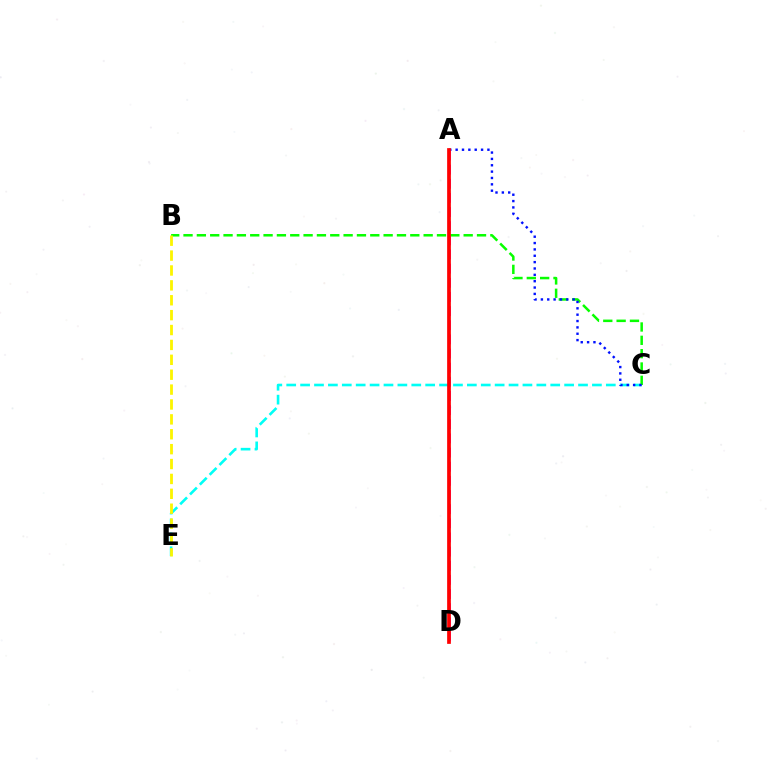{('C', 'E'): [{'color': '#00fff6', 'line_style': 'dashed', 'thickness': 1.89}], ('A', 'D'): [{'color': '#ee00ff', 'line_style': 'dashed', 'thickness': 1.92}, {'color': '#ff0000', 'line_style': 'solid', 'thickness': 2.68}], ('B', 'C'): [{'color': '#08ff00', 'line_style': 'dashed', 'thickness': 1.81}], ('A', 'C'): [{'color': '#0010ff', 'line_style': 'dotted', 'thickness': 1.73}], ('B', 'E'): [{'color': '#fcf500', 'line_style': 'dashed', 'thickness': 2.02}]}